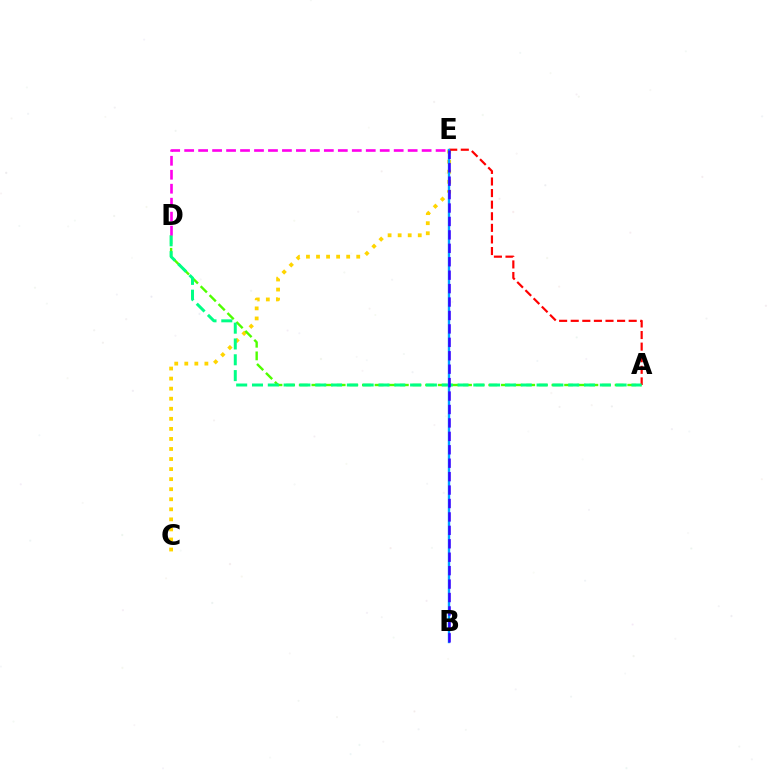{('C', 'E'): [{'color': '#ffd500', 'line_style': 'dotted', 'thickness': 2.73}], ('A', 'D'): [{'color': '#4fff00', 'line_style': 'dashed', 'thickness': 1.72}, {'color': '#00ff86', 'line_style': 'dashed', 'thickness': 2.15}], ('A', 'E'): [{'color': '#ff0000', 'line_style': 'dashed', 'thickness': 1.57}], ('D', 'E'): [{'color': '#ff00ed', 'line_style': 'dashed', 'thickness': 1.9}], ('B', 'E'): [{'color': '#009eff', 'line_style': 'solid', 'thickness': 1.71}, {'color': '#3700ff', 'line_style': 'dashed', 'thickness': 1.82}]}